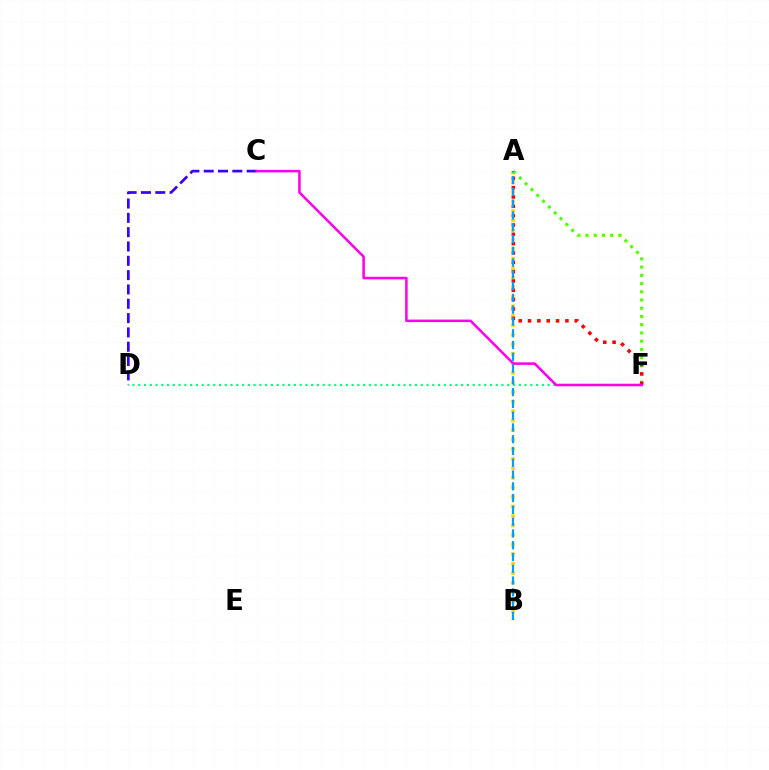{('C', 'D'): [{'color': '#3700ff', 'line_style': 'dashed', 'thickness': 1.95}], ('A', 'B'): [{'color': '#ffd500', 'line_style': 'dotted', 'thickness': 2.59}, {'color': '#009eff', 'line_style': 'dashed', 'thickness': 1.6}], ('A', 'F'): [{'color': '#4fff00', 'line_style': 'dotted', 'thickness': 2.23}, {'color': '#ff0000', 'line_style': 'dotted', 'thickness': 2.54}], ('D', 'F'): [{'color': '#00ff86', 'line_style': 'dotted', 'thickness': 1.57}], ('C', 'F'): [{'color': '#ff00ed', 'line_style': 'solid', 'thickness': 1.83}]}